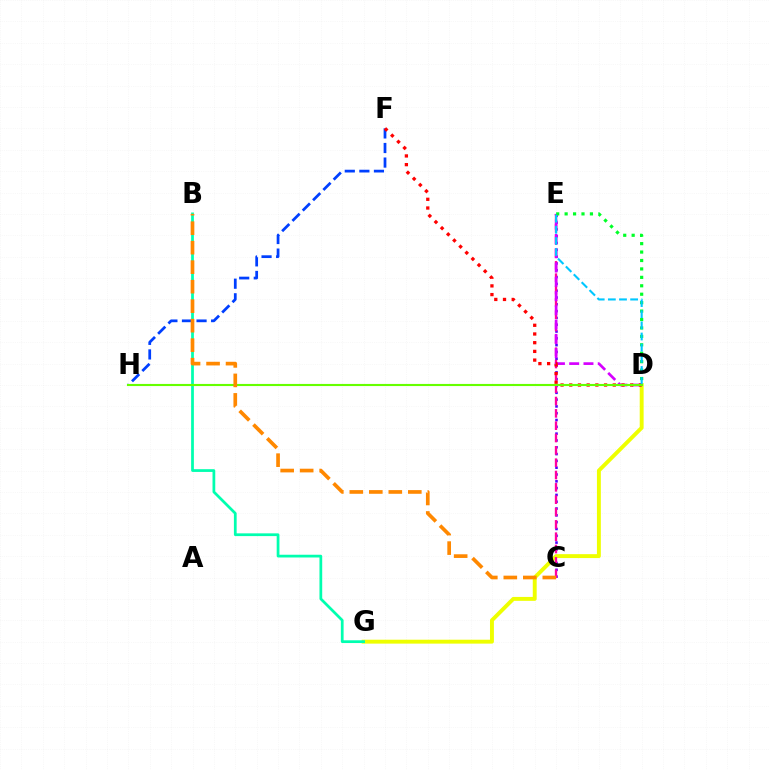{('C', 'E'): [{'color': '#4f00ff', 'line_style': 'dotted', 'thickness': 1.85}, {'color': '#ff00a0', 'line_style': 'dashed', 'thickness': 1.68}], ('D', 'G'): [{'color': '#eeff00', 'line_style': 'solid', 'thickness': 2.82}], ('D', 'E'): [{'color': '#d600ff', 'line_style': 'dashed', 'thickness': 1.94}, {'color': '#00ff27', 'line_style': 'dotted', 'thickness': 2.29}, {'color': '#00c7ff', 'line_style': 'dashed', 'thickness': 1.51}], ('B', 'G'): [{'color': '#00ffaf', 'line_style': 'solid', 'thickness': 1.98}], ('F', 'H'): [{'color': '#003fff', 'line_style': 'dashed', 'thickness': 1.98}], ('D', 'F'): [{'color': '#ff0000', 'line_style': 'dotted', 'thickness': 2.37}], ('D', 'H'): [{'color': '#66ff00', 'line_style': 'solid', 'thickness': 1.53}], ('B', 'C'): [{'color': '#ff8800', 'line_style': 'dashed', 'thickness': 2.65}]}